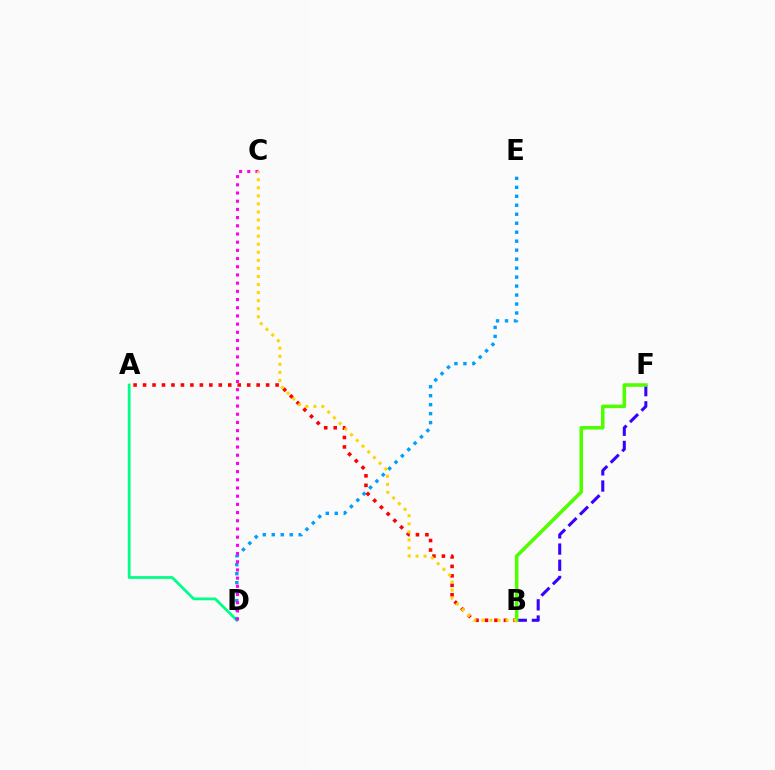{('A', 'D'): [{'color': '#00ff86', 'line_style': 'solid', 'thickness': 1.99}], ('B', 'F'): [{'color': '#3700ff', 'line_style': 'dashed', 'thickness': 2.2}, {'color': '#4fff00', 'line_style': 'solid', 'thickness': 2.55}], ('D', 'E'): [{'color': '#009eff', 'line_style': 'dotted', 'thickness': 2.44}], ('C', 'D'): [{'color': '#ff00ed', 'line_style': 'dotted', 'thickness': 2.23}], ('A', 'B'): [{'color': '#ff0000', 'line_style': 'dotted', 'thickness': 2.57}], ('B', 'C'): [{'color': '#ffd500', 'line_style': 'dotted', 'thickness': 2.19}]}